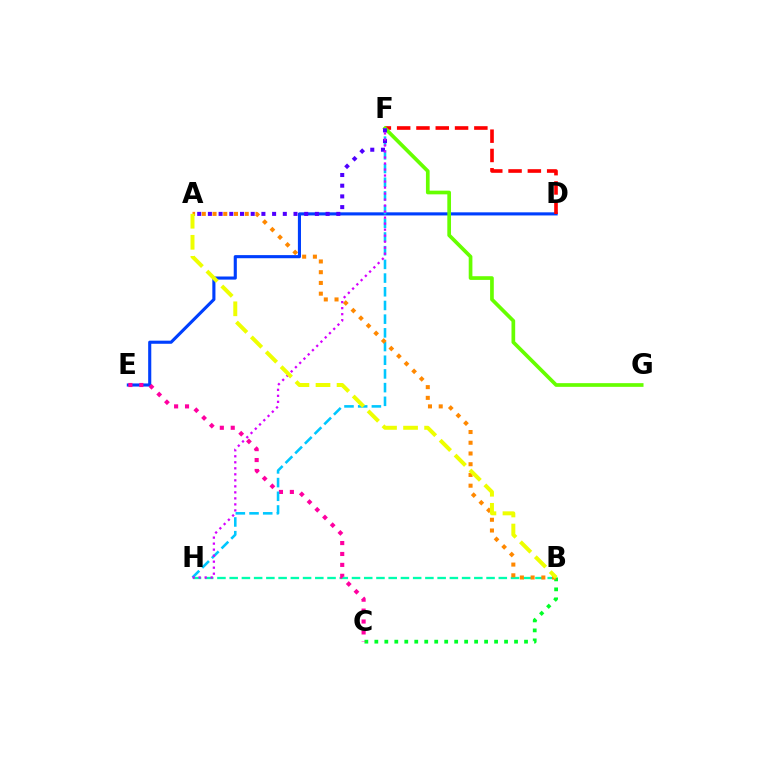{('D', 'E'): [{'color': '#003fff', 'line_style': 'solid', 'thickness': 2.24}], ('B', 'C'): [{'color': '#00ff27', 'line_style': 'dotted', 'thickness': 2.71}], ('D', 'F'): [{'color': '#ff0000', 'line_style': 'dashed', 'thickness': 2.62}], ('F', 'G'): [{'color': '#66ff00', 'line_style': 'solid', 'thickness': 2.66}], ('B', 'H'): [{'color': '#00ffaf', 'line_style': 'dashed', 'thickness': 1.66}], ('C', 'E'): [{'color': '#ff00a0', 'line_style': 'dotted', 'thickness': 2.97}], ('F', 'H'): [{'color': '#00c7ff', 'line_style': 'dashed', 'thickness': 1.86}, {'color': '#d600ff', 'line_style': 'dotted', 'thickness': 1.63}], ('A', 'B'): [{'color': '#ff8800', 'line_style': 'dotted', 'thickness': 2.92}, {'color': '#eeff00', 'line_style': 'dashed', 'thickness': 2.86}], ('A', 'F'): [{'color': '#4f00ff', 'line_style': 'dotted', 'thickness': 2.91}]}